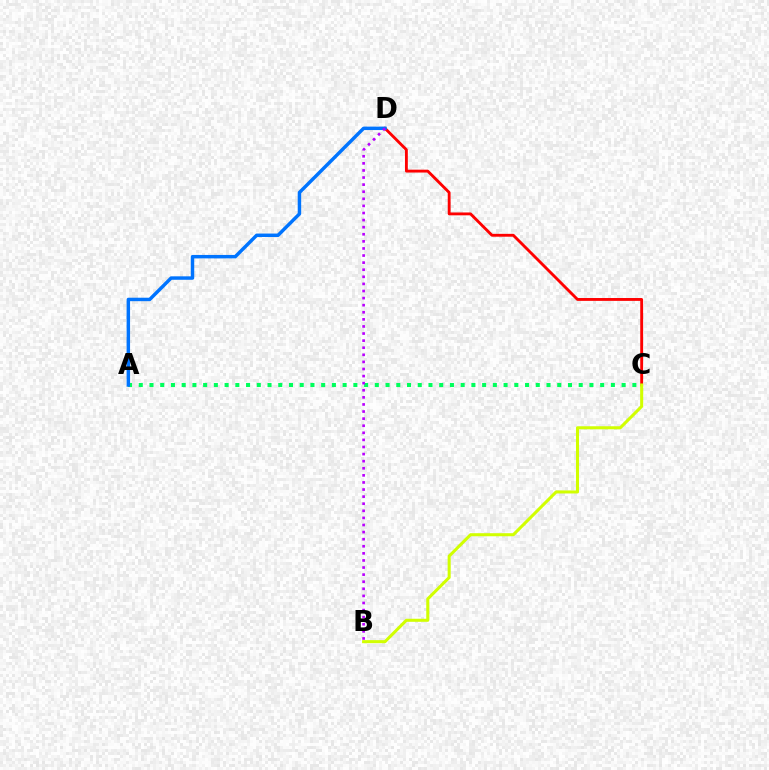{('C', 'D'): [{'color': '#ff0000', 'line_style': 'solid', 'thickness': 2.06}], ('A', 'C'): [{'color': '#00ff5c', 'line_style': 'dotted', 'thickness': 2.92}], ('B', 'C'): [{'color': '#d1ff00', 'line_style': 'solid', 'thickness': 2.19}], ('A', 'D'): [{'color': '#0074ff', 'line_style': 'solid', 'thickness': 2.49}], ('B', 'D'): [{'color': '#b900ff', 'line_style': 'dotted', 'thickness': 1.93}]}